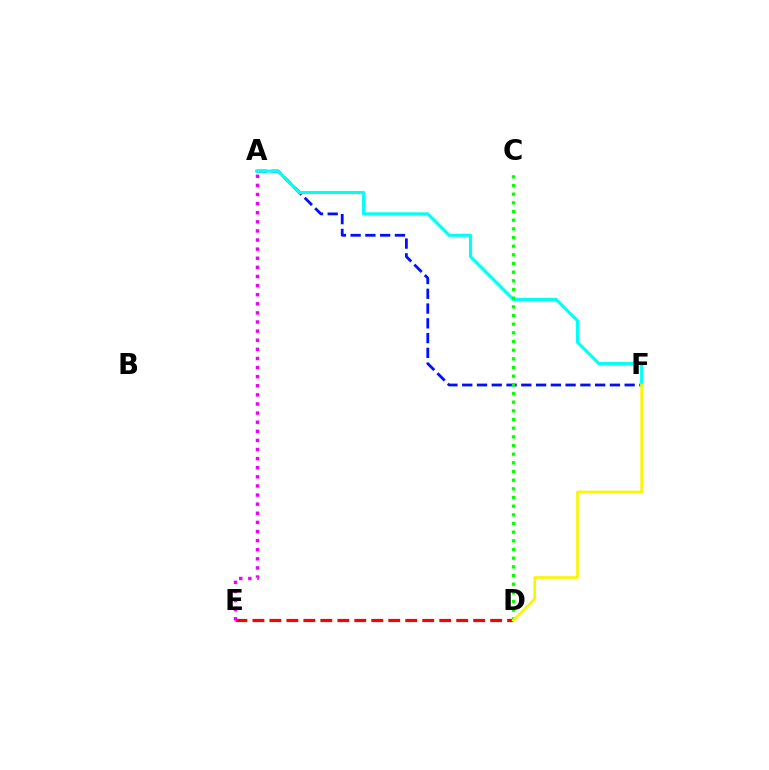{('D', 'E'): [{'color': '#ff0000', 'line_style': 'dashed', 'thickness': 2.31}], ('A', 'F'): [{'color': '#0010ff', 'line_style': 'dashed', 'thickness': 2.01}, {'color': '#00fff6', 'line_style': 'solid', 'thickness': 2.25}], ('C', 'D'): [{'color': '#08ff00', 'line_style': 'dotted', 'thickness': 2.35}], ('A', 'E'): [{'color': '#ee00ff', 'line_style': 'dotted', 'thickness': 2.47}], ('D', 'F'): [{'color': '#fcf500', 'line_style': 'solid', 'thickness': 1.9}]}